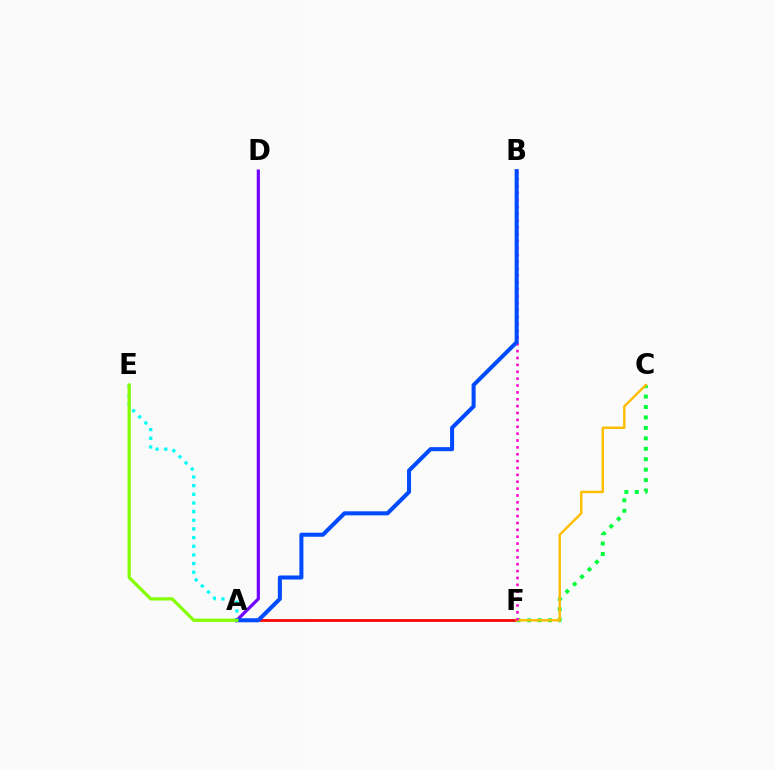{('A', 'F'): [{'color': '#ff0000', 'line_style': 'solid', 'thickness': 2.0}], ('A', 'E'): [{'color': '#00fff6', 'line_style': 'dotted', 'thickness': 2.35}, {'color': '#84ff00', 'line_style': 'solid', 'thickness': 2.33}], ('C', 'F'): [{'color': '#00ff39', 'line_style': 'dotted', 'thickness': 2.84}, {'color': '#ffbd00', 'line_style': 'solid', 'thickness': 1.74}], ('A', 'D'): [{'color': '#7200ff', 'line_style': 'solid', 'thickness': 2.29}], ('B', 'F'): [{'color': '#ff00cf', 'line_style': 'dotted', 'thickness': 1.87}], ('A', 'B'): [{'color': '#004bff', 'line_style': 'solid', 'thickness': 2.91}]}